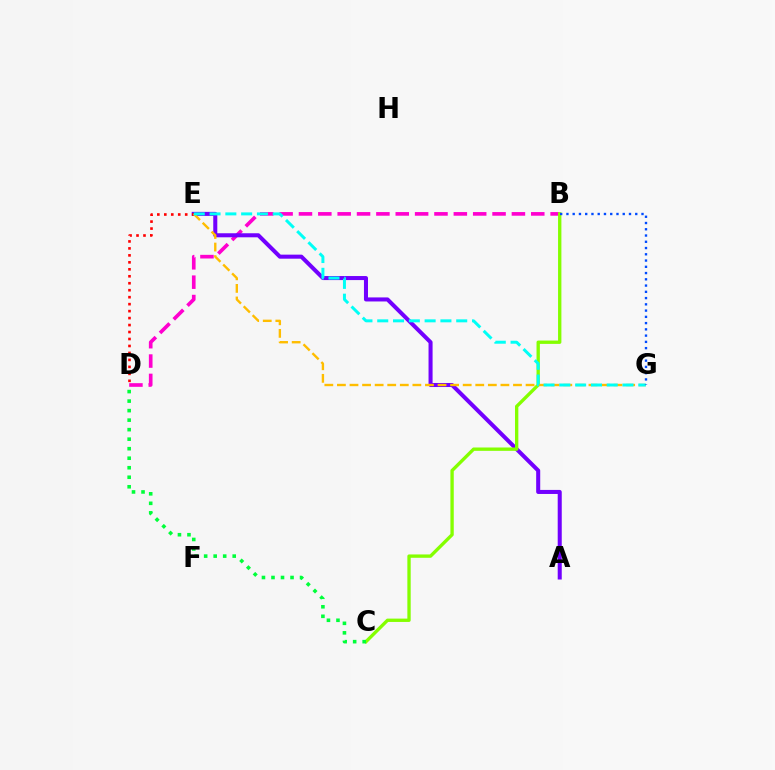{('B', 'D'): [{'color': '#ff00cf', 'line_style': 'dashed', 'thickness': 2.63}], ('A', 'E'): [{'color': '#7200ff', 'line_style': 'solid', 'thickness': 2.91}], ('D', 'E'): [{'color': '#ff0000', 'line_style': 'dotted', 'thickness': 1.89}], ('B', 'C'): [{'color': '#84ff00', 'line_style': 'solid', 'thickness': 2.4}], ('E', 'G'): [{'color': '#ffbd00', 'line_style': 'dashed', 'thickness': 1.71}, {'color': '#00fff6', 'line_style': 'dashed', 'thickness': 2.15}], ('B', 'G'): [{'color': '#004bff', 'line_style': 'dotted', 'thickness': 1.7}], ('C', 'D'): [{'color': '#00ff39', 'line_style': 'dotted', 'thickness': 2.59}]}